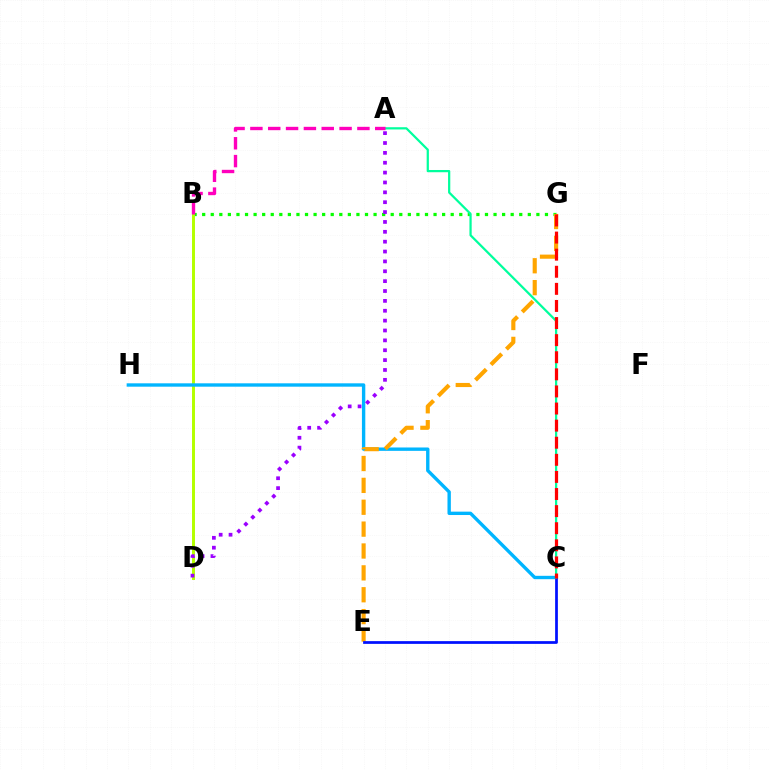{('B', 'G'): [{'color': '#08ff00', 'line_style': 'dotted', 'thickness': 2.33}], ('B', 'D'): [{'color': '#b3ff00', 'line_style': 'solid', 'thickness': 2.14}], ('C', 'H'): [{'color': '#00b5ff', 'line_style': 'solid', 'thickness': 2.43}], ('E', 'G'): [{'color': '#ffa500', 'line_style': 'dashed', 'thickness': 2.97}], ('C', 'E'): [{'color': '#0010ff', 'line_style': 'solid', 'thickness': 1.97}], ('A', 'C'): [{'color': '#00ff9d', 'line_style': 'solid', 'thickness': 1.61}], ('A', 'D'): [{'color': '#9b00ff', 'line_style': 'dotted', 'thickness': 2.68}], ('A', 'B'): [{'color': '#ff00bd', 'line_style': 'dashed', 'thickness': 2.42}], ('C', 'G'): [{'color': '#ff0000', 'line_style': 'dashed', 'thickness': 2.32}]}